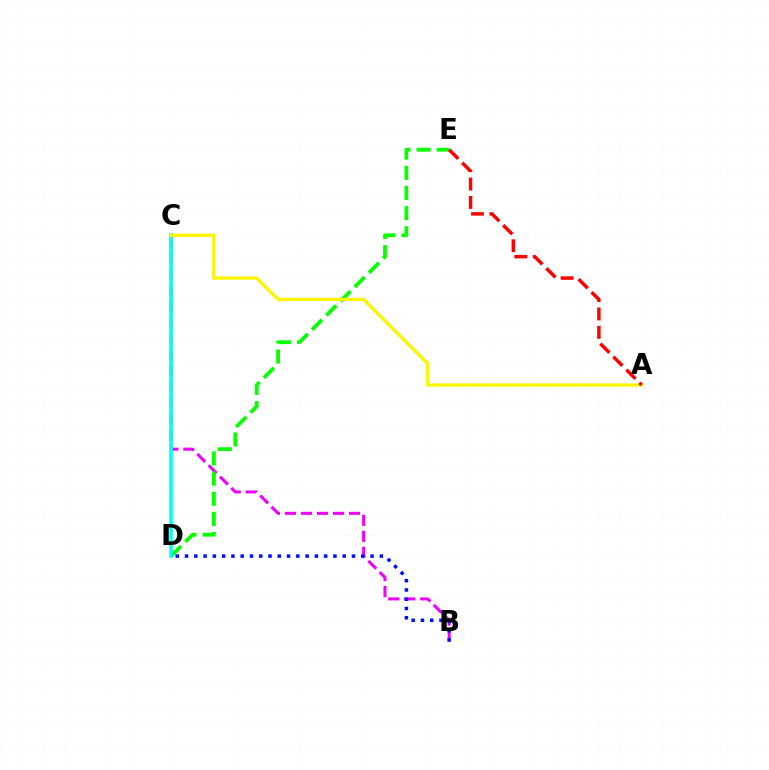{('B', 'C'): [{'color': '#ee00ff', 'line_style': 'dashed', 'thickness': 2.18}], ('D', 'E'): [{'color': '#08ff00', 'line_style': 'dashed', 'thickness': 2.74}], ('C', 'D'): [{'color': '#00fff6', 'line_style': 'solid', 'thickness': 2.58}], ('A', 'C'): [{'color': '#fcf500', 'line_style': 'solid', 'thickness': 2.37}], ('A', 'E'): [{'color': '#ff0000', 'line_style': 'dashed', 'thickness': 2.5}], ('B', 'D'): [{'color': '#0010ff', 'line_style': 'dotted', 'thickness': 2.52}]}